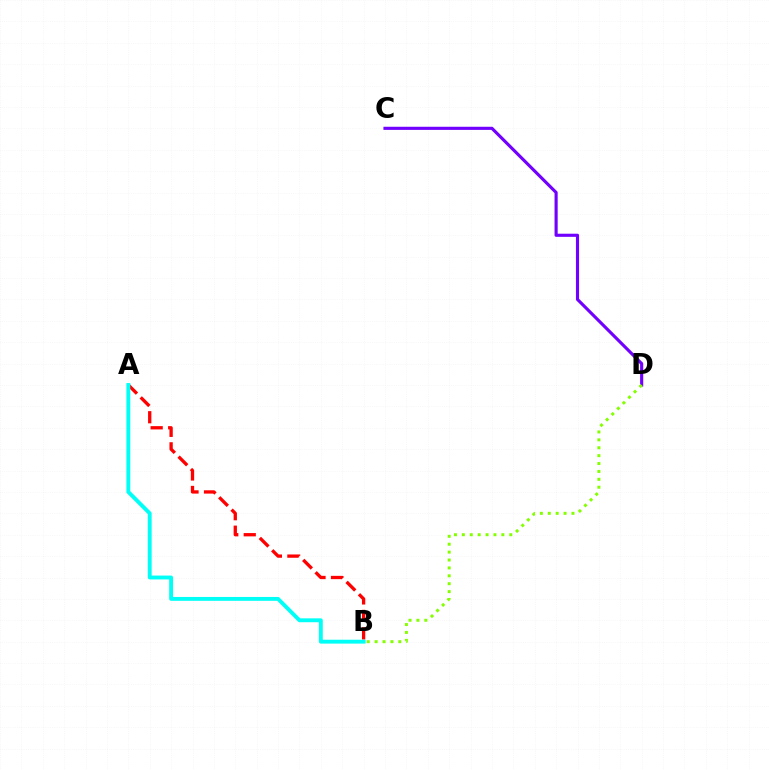{('C', 'D'): [{'color': '#7200ff', 'line_style': 'solid', 'thickness': 2.25}], ('B', 'D'): [{'color': '#84ff00', 'line_style': 'dotted', 'thickness': 2.15}], ('A', 'B'): [{'color': '#ff0000', 'line_style': 'dashed', 'thickness': 2.38}, {'color': '#00fff6', 'line_style': 'solid', 'thickness': 2.79}]}